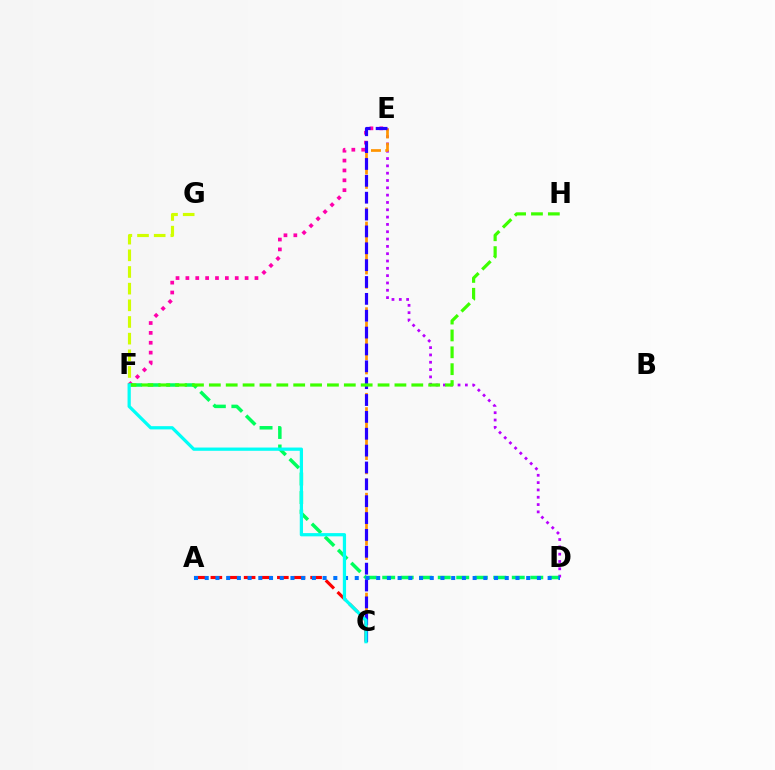{('F', 'G'): [{'color': '#d1ff00', 'line_style': 'dashed', 'thickness': 2.26}], ('E', 'F'): [{'color': '#ff00ac', 'line_style': 'dotted', 'thickness': 2.68}], ('D', 'E'): [{'color': '#b900ff', 'line_style': 'dotted', 'thickness': 1.99}], ('C', 'E'): [{'color': '#ff9400', 'line_style': 'dashed', 'thickness': 1.94}, {'color': '#2500ff', 'line_style': 'dashed', 'thickness': 2.29}], ('A', 'C'): [{'color': '#ff0000', 'line_style': 'dashed', 'thickness': 2.26}], ('D', 'F'): [{'color': '#00ff5c', 'line_style': 'dashed', 'thickness': 2.51}], ('F', 'H'): [{'color': '#3dff00', 'line_style': 'dashed', 'thickness': 2.29}], ('A', 'D'): [{'color': '#0074ff', 'line_style': 'dotted', 'thickness': 2.91}], ('C', 'F'): [{'color': '#00fff6', 'line_style': 'solid', 'thickness': 2.34}]}